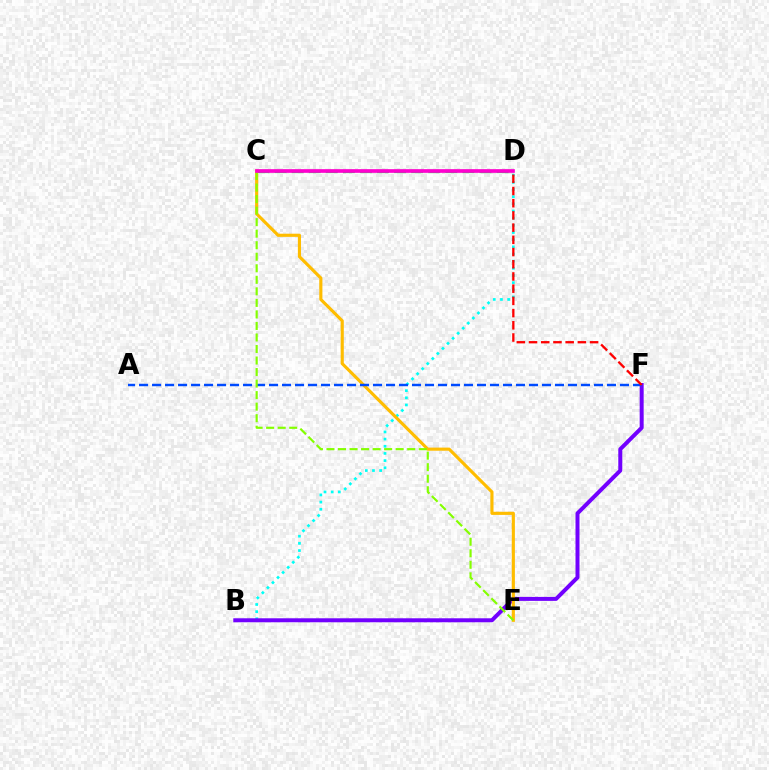{('C', 'D'): [{'color': '#00ff39', 'line_style': 'dashed', 'thickness': 2.32}, {'color': '#ff00cf', 'line_style': 'solid', 'thickness': 2.64}], ('B', 'D'): [{'color': '#00fff6', 'line_style': 'dotted', 'thickness': 1.95}], ('B', 'F'): [{'color': '#7200ff', 'line_style': 'solid', 'thickness': 2.87}], ('C', 'E'): [{'color': '#ffbd00', 'line_style': 'solid', 'thickness': 2.26}, {'color': '#84ff00', 'line_style': 'dashed', 'thickness': 1.57}], ('A', 'F'): [{'color': '#004bff', 'line_style': 'dashed', 'thickness': 1.77}], ('D', 'F'): [{'color': '#ff0000', 'line_style': 'dashed', 'thickness': 1.66}]}